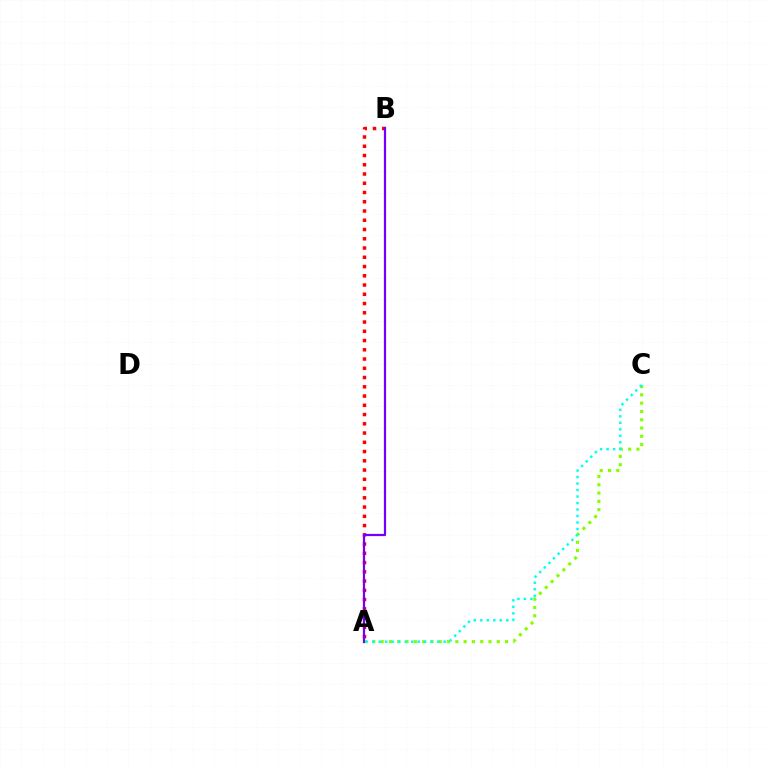{('A', 'C'): [{'color': '#84ff00', 'line_style': 'dotted', 'thickness': 2.25}, {'color': '#00fff6', 'line_style': 'dotted', 'thickness': 1.77}], ('A', 'B'): [{'color': '#ff0000', 'line_style': 'dotted', 'thickness': 2.51}, {'color': '#7200ff', 'line_style': 'solid', 'thickness': 1.6}]}